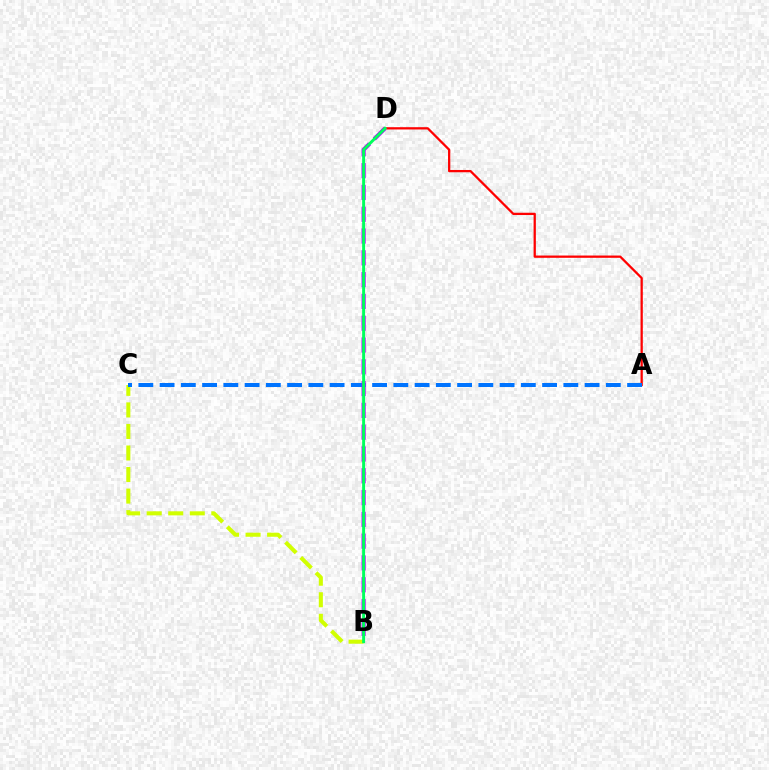{('A', 'D'): [{'color': '#ff0000', 'line_style': 'solid', 'thickness': 1.64}], ('B', 'C'): [{'color': '#d1ff00', 'line_style': 'dashed', 'thickness': 2.93}], ('A', 'C'): [{'color': '#0074ff', 'line_style': 'dashed', 'thickness': 2.89}], ('B', 'D'): [{'color': '#b900ff', 'line_style': 'dashed', 'thickness': 2.96}, {'color': '#00ff5c', 'line_style': 'solid', 'thickness': 2.11}]}